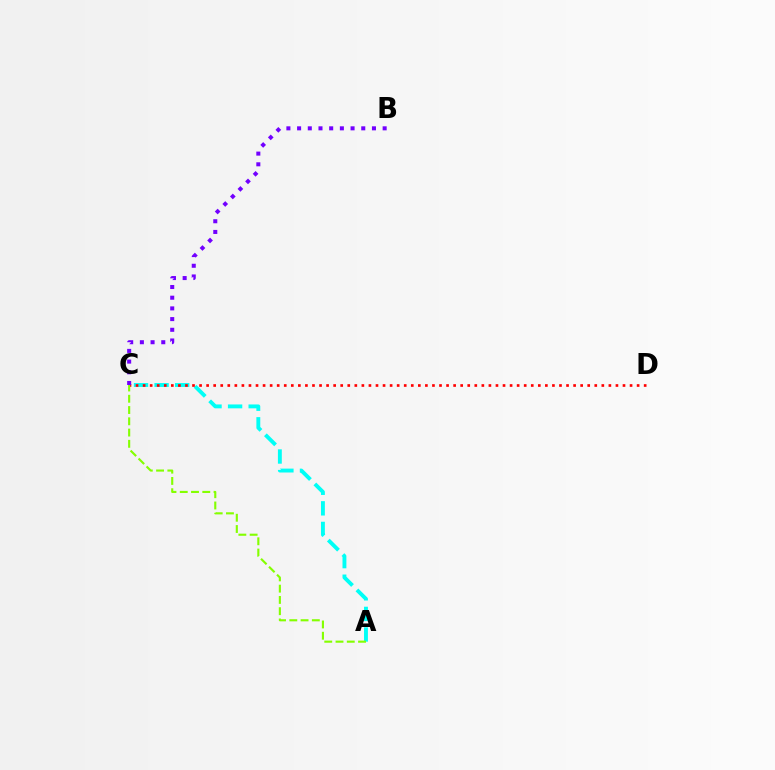{('A', 'C'): [{'color': '#00fff6', 'line_style': 'dashed', 'thickness': 2.8}, {'color': '#84ff00', 'line_style': 'dashed', 'thickness': 1.53}], ('C', 'D'): [{'color': '#ff0000', 'line_style': 'dotted', 'thickness': 1.92}], ('B', 'C'): [{'color': '#7200ff', 'line_style': 'dotted', 'thickness': 2.91}]}